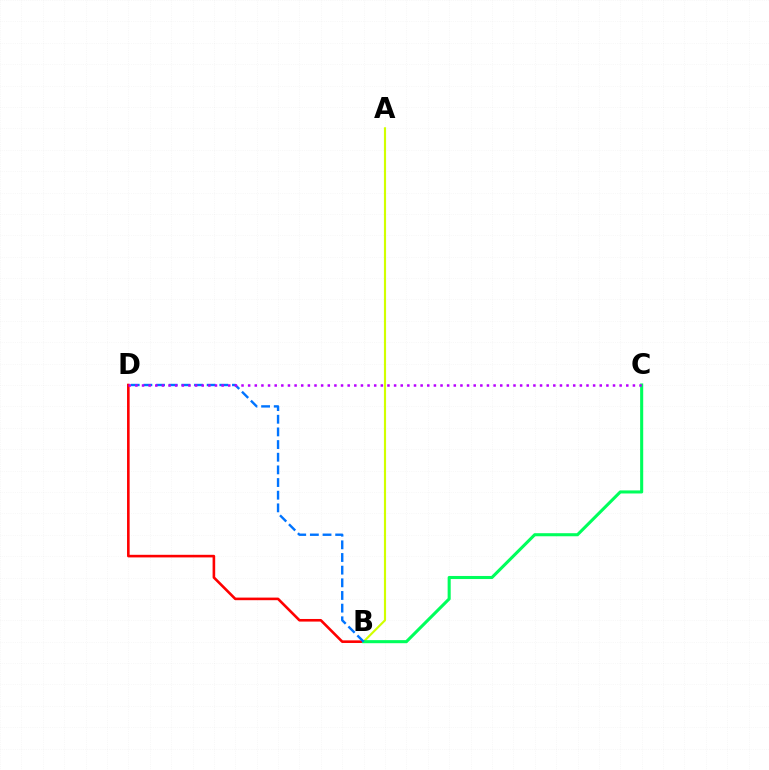{('A', 'B'): [{'color': '#d1ff00', 'line_style': 'solid', 'thickness': 1.54}], ('B', 'D'): [{'color': '#ff0000', 'line_style': 'solid', 'thickness': 1.88}, {'color': '#0074ff', 'line_style': 'dashed', 'thickness': 1.72}], ('B', 'C'): [{'color': '#00ff5c', 'line_style': 'solid', 'thickness': 2.21}], ('C', 'D'): [{'color': '#b900ff', 'line_style': 'dotted', 'thickness': 1.8}]}